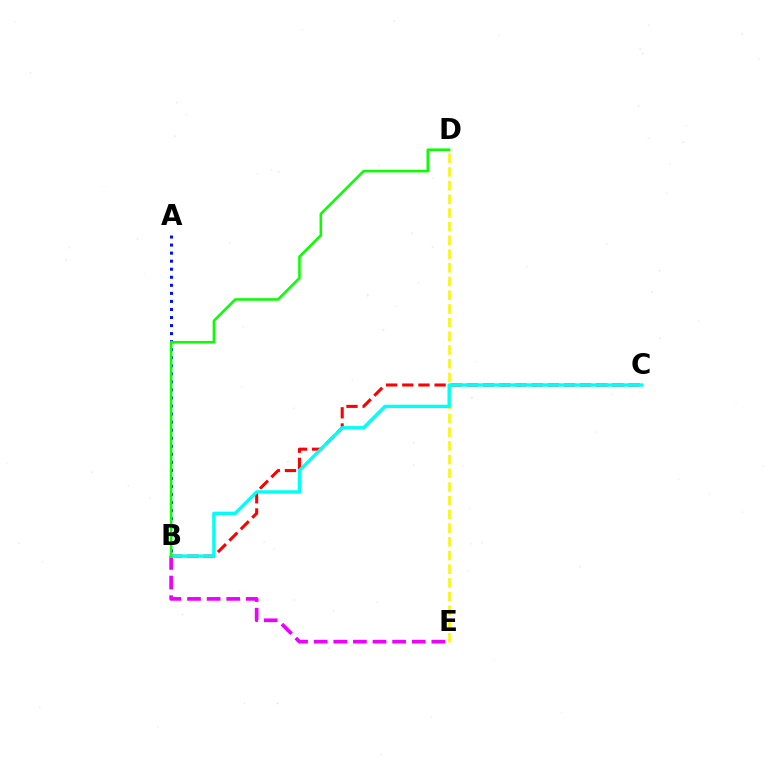{('B', 'E'): [{'color': '#ee00ff', 'line_style': 'dashed', 'thickness': 2.66}], ('D', 'E'): [{'color': '#fcf500', 'line_style': 'dashed', 'thickness': 1.86}], ('A', 'B'): [{'color': '#0010ff', 'line_style': 'dotted', 'thickness': 2.19}], ('B', 'C'): [{'color': '#ff0000', 'line_style': 'dashed', 'thickness': 2.2}, {'color': '#00fff6', 'line_style': 'solid', 'thickness': 2.43}], ('B', 'D'): [{'color': '#08ff00', 'line_style': 'solid', 'thickness': 1.83}]}